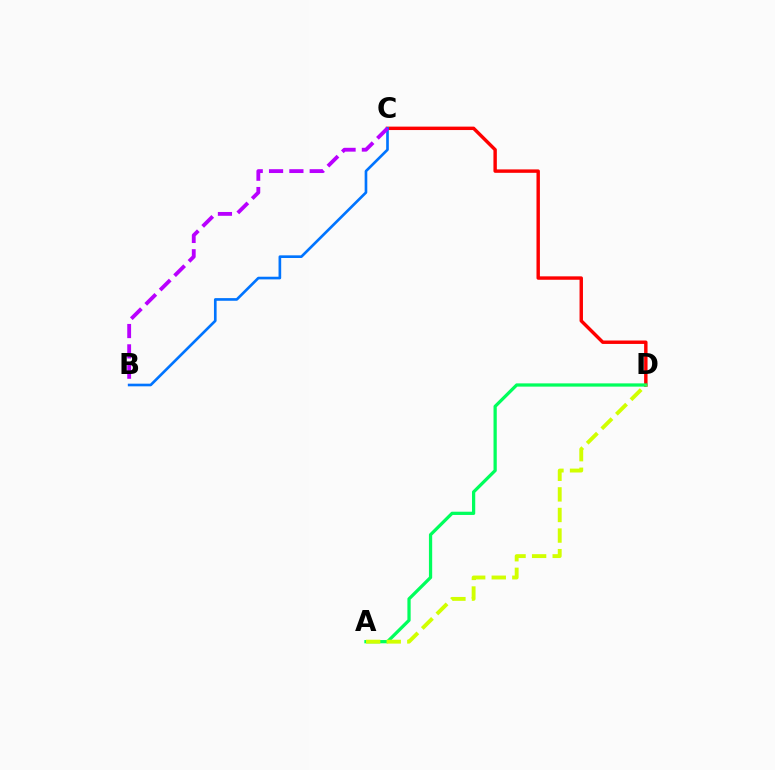{('C', 'D'): [{'color': '#ff0000', 'line_style': 'solid', 'thickness': 2.46}], ('B', 'C'): [{'color': '#0074ff', 'line_style': 'solid', 'thickness': 1.91}, {'color': '#b900ff', 'line_style': 'dashed', 'thickness': 2.76}], ('A', 'D'): [{'color': '#00ff5c', 'line_style': 'solid', 'thickness': 2.34}, {'color': '#d1ff00', 'line_style': 'dashed', 'thickness': 2.8}]}